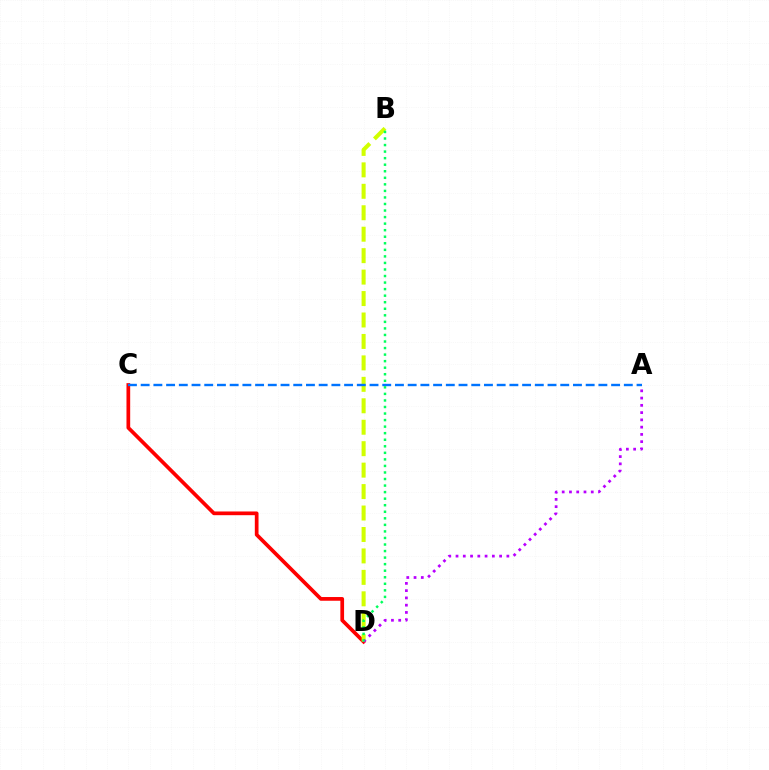{('C', 'D'): [{'color': '#ff0000', 'line_style': 'solid', 'thickness': 2.67}], ('B', 'D'): [{'color': '#d1ff00', 'line_style': 'dashed', 'thickness': 2.91}, {'color': '#00ff5c', 'line_style': 'dotted', 'thickness': 1.78}], ('A', 'D'): [{'color': '#b900ff', 'line_style': 'dotted', 'thickness': 1.97}], ('A', 'C'): [{'color': '#0074ff', 'line_style': 'dashed', 'thickness': 1.73}]}